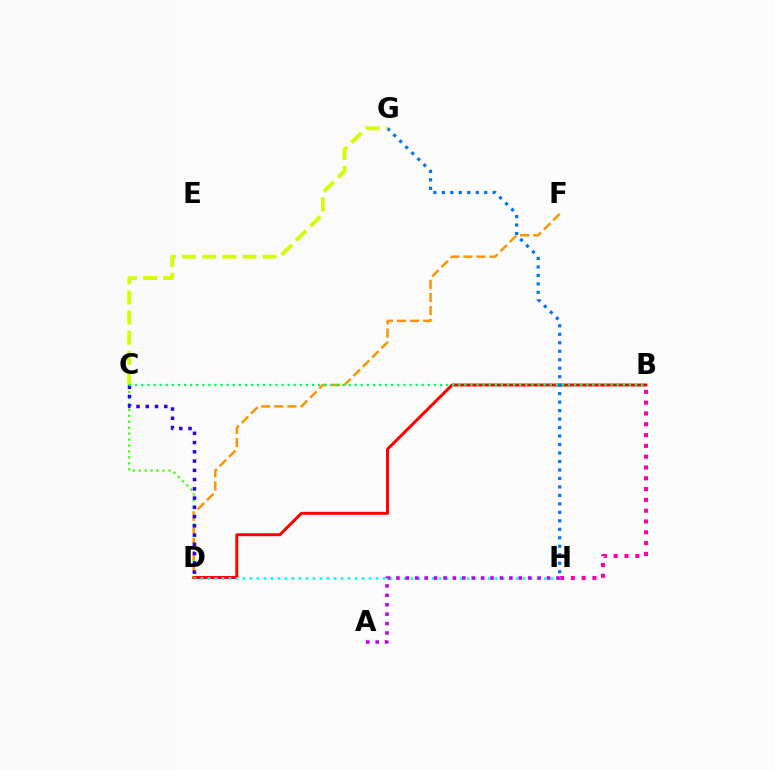{('B', 'H'): [{'color': '#ff00ac', 'line_style': 'dotted', 'thickness': 2.94}], ('B', 'D'): [{'color': '#ff0000', 'line_style': 'solid', 'thickness': 2.12}], ('D', 'H'): [{'color': '#00fff6', 'line_style': 'dotted', 'thickness': 1.9}], ('A', 'H'): [{'color': '#b900ff', 'line_style': 'dotted', 'thickness': 2.56}], ('G', 'H'): [{'color': '#0074ff', 'line_style': 'dotted', 'thickness': 2.3}], ('C', 'D'): [{'color': '#3dff00', 'line_style': 'dotted', 'thickness': 1.61}, {'color': '#2500ff', 'line_style': 'dotted', 'thickness': 2.51}], ('D', 'F'): [{'color': '#ff9400', 'line_style': 'dashed', 'thickness': 1.78}], ('C', 'G'): [{'color': '#d1ff00', 'line_style': 'dashed', 'thickness': 2.73}], ('B', 'C'): [{'color': '#00ff5c', 'line_style': 'dotted', 'thickness': 1.66}]}